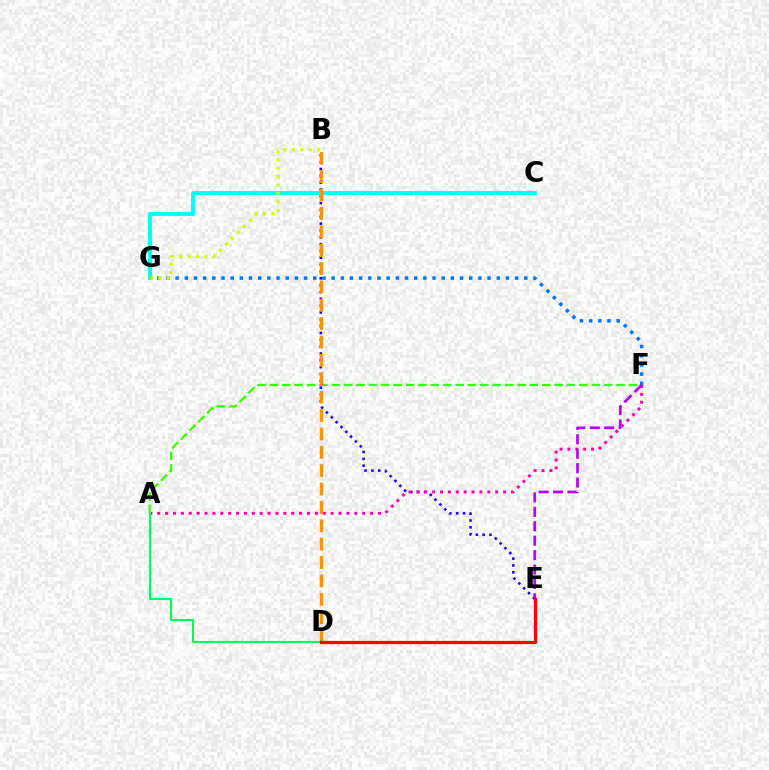{('C', 'G'): [{'color': '#00fff6', 'line_style': 'solid', 'thickness': 2.79}], ('A', 'F'): [{'color': '#3dff00', 'line_style': 'dashed', 'thickness': 1.68}, {'color': '#ff00ac', 'line_style': 'dotted', 'thickness': 2.14}], ('B', 'E'): [{'color': '#2500ff', 'line_style': 'dotted', 'thickness': 1.86}], ('B', 'D'): [{'color': '#ff9400', 'line_style': 'dashed', 'thickness': 2.5}], ('F', 'G'): [{'color': '#0074ff', 'line_style': 'dotted', 'thickness': 2.49}], ('E', 'F'): [{'color': '#b900ff', 'line_style': 'dashed', 'thickness': 1.96}], ('A', 'D'): [{'color': '#00ff5c', 'line_style': 'solid', 'thickness': 1.52}], ('D', 'E'): [{'color': '#ff0000', 'line_style': 'solid', 'thickness': 2.33}], ('B', 'G'): [{'color': '#d1ff00', 'line_style': 'dotted', 'thickness': 2.3}]}